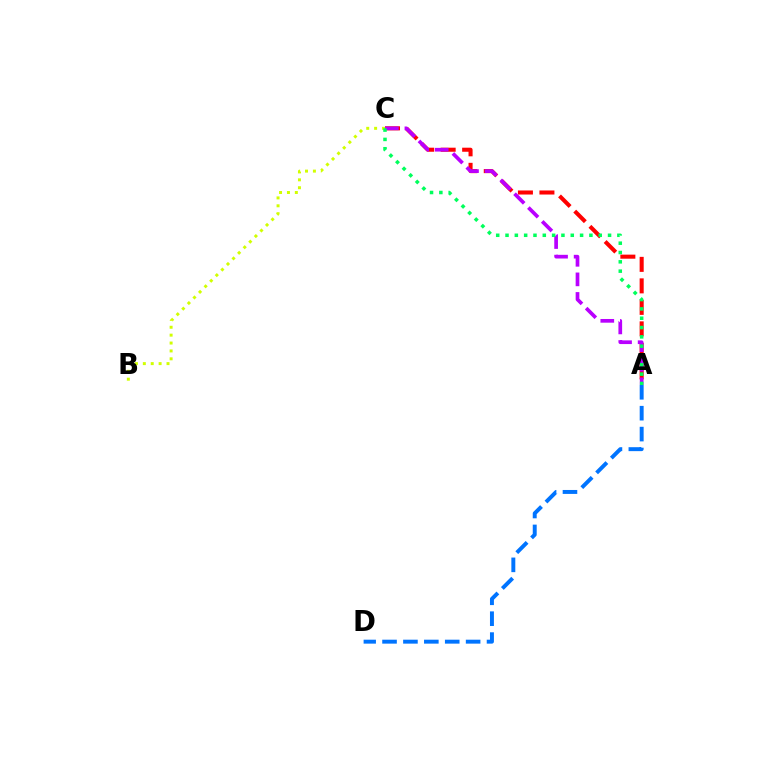{('A', 'C'): [{'color': '#ff0000', 'line_style': 'dashed', 'thickness': 2.92}, {'color': '#b900ff', 'line_style': 'dashed', 'thickness': 2.66}, {'color': '#00ff5c', 'line_style': 'dotted', 'thickness': 2.53}], ('B', 'C'): [{'color': '#d1ff00', 'line_style': 'dotted', 'thickness': 2.14}], ('A', 'D'): [{'color': '#0074ff', 'line_style': 'dashed', 'thickness': 2.84}]}